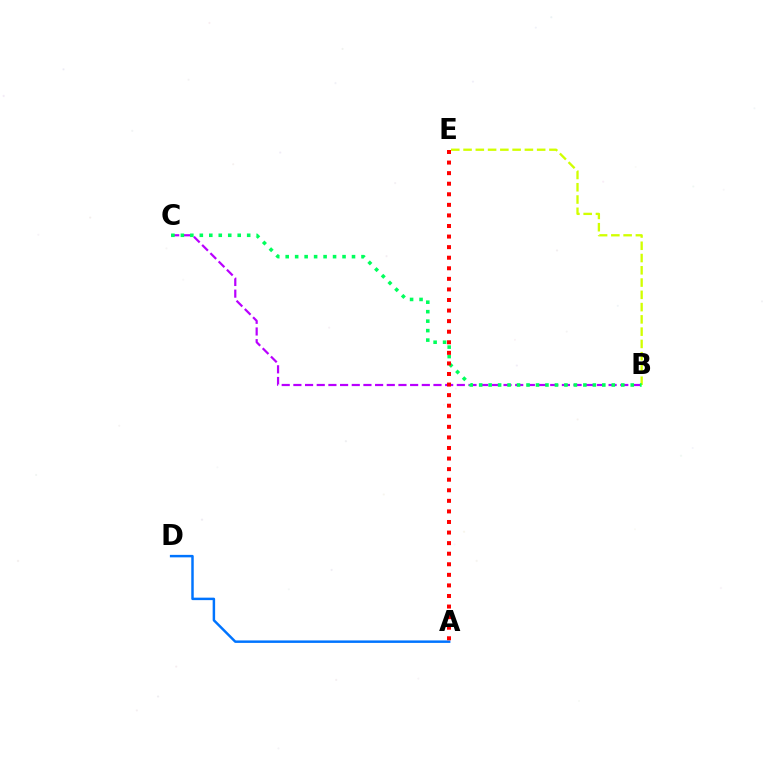{('A', 'D'): [{'color': '#0074ff', 'line_style': 'solid', 'thickness': 1.78}], ('B', 'E'): [{'color': '#d1ff00', 'line_style': 'dashed', 'thickness': 1.67}], ('B', 'C'): [{'color': '#b900ff', 'line_style': 'dashed', 'thickness': 1.59}, {'color': '#00ff5c', 'line_style': 'dotted', 'thickness': 2.57}], ('A', 'E'): [{'color': '#ff0000', 'line_style': 'dotted', 'thickness': 2.87}]}